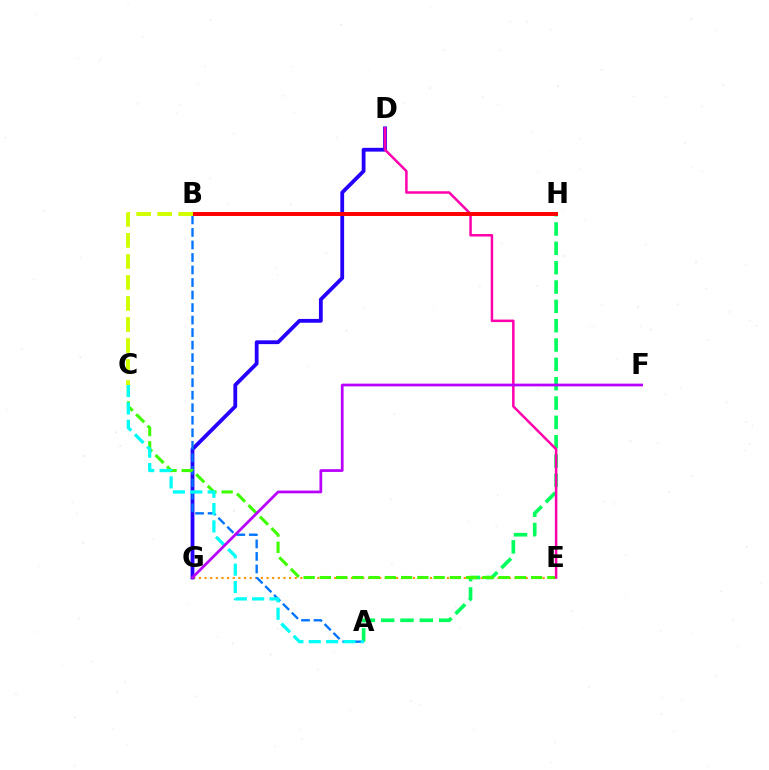{('E', 'G'): [{'color': '#ff9400', 'line_style': 'dotted', 'thickness': 1.53}], ('A', 'H'): [{'color': '#00ff5c', 'line_style': 'dashed', 'thickness': 2.63}], ('D', 'G'): [{'color': '#2500ff', 'line_style': 'solid', 'thickness': 2.74}], ('A', 'B'): [{'color': '#0074ff', 'line_style': 'dashed', 'thickness': 1.7}], ('C', 'E'): [{'color': '#3dff00', 'line_style': 'dashed', 'thickness': 2.21}], ('A', 'C'): [{'color': '#00fff6', 'line_style': 'dashed', 'thickness': 2.36}], ('D', 'E'): [{'color': '#ff00ac', 'line_style': 'solid', 'thickness': 1.81}], ('B', 'H'): [{'color': '#ff0000', 'line_style': 'solid', 'thickness': 2.85}], ('F', 'G'): [{'color': '#b900ff', 'line_style': 'solid', 'thickness': 1.97}], ('B', 'C'): [{'color': '#d1ff00', 'line_style': 'dashed', 'thickness': 2.86}]}